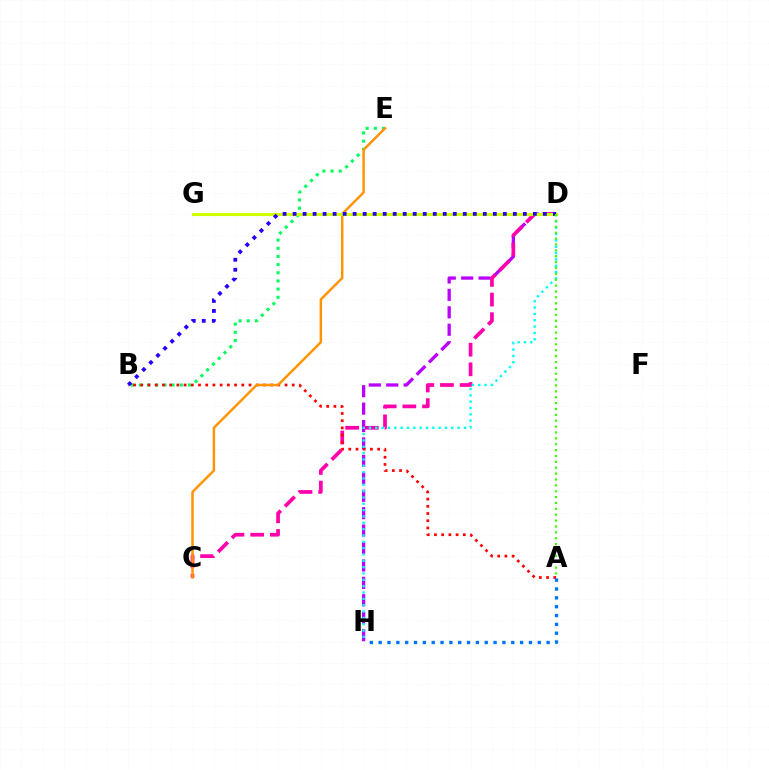{('D', 'H'): [{'color': '#b900ff', 'line_style': 'dashed', 'thickness': 2.37}, {'color': '#00fff6', 'line_style': 'dotted', 'thickness': 1.72}], ('B', 'E'): [{'color': '#00ff5c', 'line_style': 'dotted', 'thickness': 2.22}], ('C', 'D'): [{'color': '#ff00ac', 'line_style': 'dashed', 'thickness': 2.67}], ('A', 'B'): [{'color': '#ff0000', 'line_style': 'dotted', 'thickness': 1.96}], ('C', 'E'): [{'color': '#ff9400', 'line_style': 'solid', 'thickness': 1.77}], ('D', 'G'): [{'color': '#d1ff00', 'line_style': 'solid', 'thickness': 2.26}], ('A', 'H'): [{'color': '#0074ff', 'line_style': 'dotted', 'thickness': 2.4}], ('B', 'D'): [{'color': '#2500ff', 'line_style': 'dotted', 'thickness': 2.72}], ('A', 'D'): [{'color': '#3dff00', 'line_style': 'dotted', 'thickness': 1.6}]}